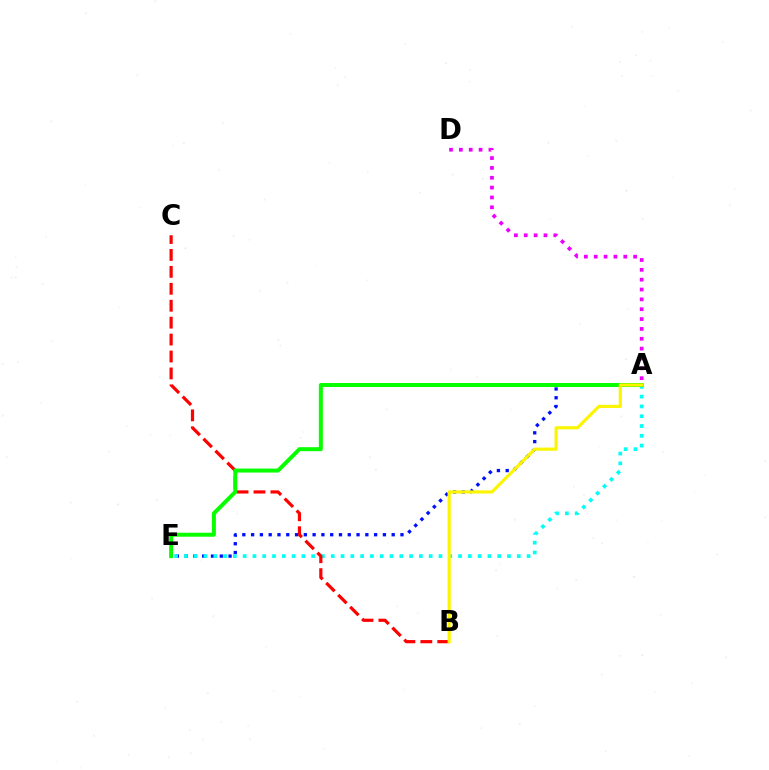{('A', 'E'): [{'color': '#0010ff', 'line_style': 'dotted', 'thickness': 2.39}, {'color': '#00fff6', 'line_style': 'dotted', 'thickness': 2.66}, {'color': '#08ff00', 'line_style': 'solid', 'thickness': 2.87}], ('B', 'C'): [{'color': '#ff0000', 'line_style': 'dashed', 'thickness': 2.3}], ('A', 'D'): [{'color': '#ee00ff', 'line_style': 'dotted', 'thickness': 2.68}], ('A', 'B'): [{'color': '#fcf500', 'line_style': 'solid', 'thickness': 2.26}]}